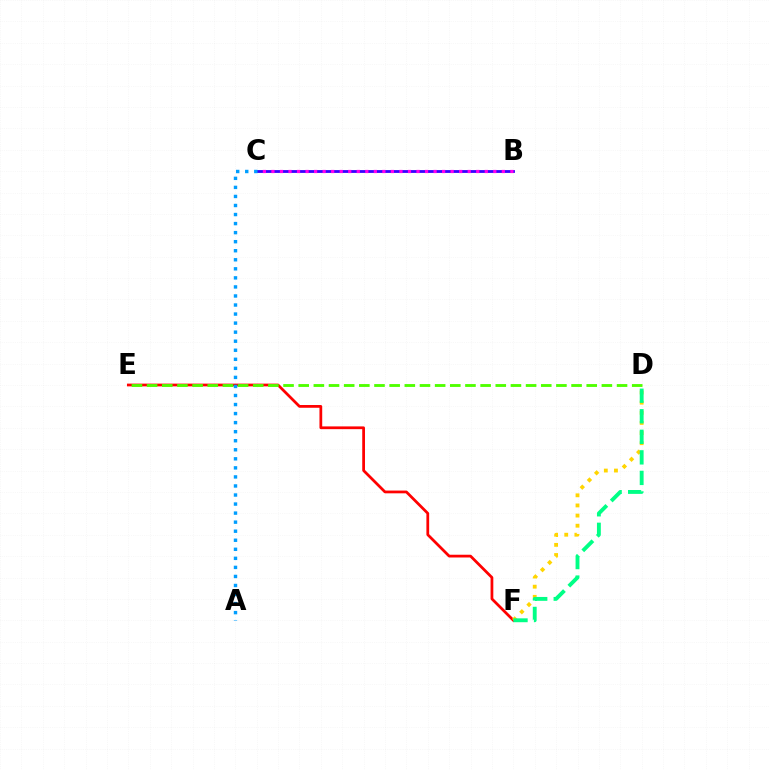{('E', 'F'): [{'color': '#ff0000', 'line_style': 'solid', 'thickness': 1.98}], ('D', 'F'): [{'color': '#ffd500', 'line_style': 'dotted', 'thickness': 2.75}, {'color': '#00ff86', 'line_style': 'dashed', 'thickness': 2.79}], ('B', 'C'): [{'color': '#3700ff', 'line_style': 'solid', 'thickness': 2.02}, {'color': '#ff00ed', 'line_style': 'dotted', 'thickness': 2.32}], ('D', 'E'): [{'color': '#4fff00', 'line_style': 'dashed', 'thickness': 2.06}], ('A', 'C'): [{'color': '#009eff', 'line_style': 'dotted', 'thickness': 2.46}]}